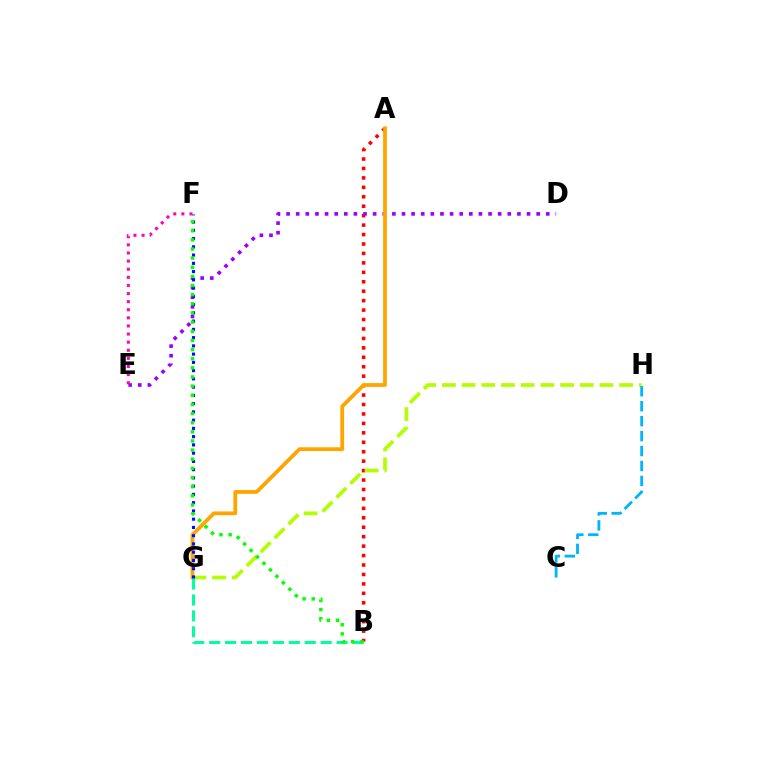{('A', 'B'): [{'color': '#ff0000', 'line_style': 'dotted', 'thickness': 2.57}], ('D', 'E'): [{'color': '#9b00ff', 'line_style': 'dotted', 'thickness': 2.61}], ('A', 'G'): [{'color': '#ffa500', 'line_style': 'solid', 'thickness': 2.73}], ('G', 'H'): [{'color': '#b3ff00', 'line_style': 'dashed', 'thickness': 2.67}], ('B', 'G'): [{'color': '#00ff9d', 'line_style': 'dashed', 'thickness': 2.16}], ('C', 'H'): [{'color': '#00b5ff', 'line_style': 'dashed', 'thickness': 2.03}], ('F', 'G'): [{'color': '#0010ff', 'line_style': 'dotted', 'thickness': 2.24}], ('E', 'F'): [{'color': '#ff00bd', 'line_style': 'dotted', 'thickness': 2.2}], ('B', 'F'): [{'color': '#08ff00', 'line_style': 'dotted', 'thickness': 2.48}]}